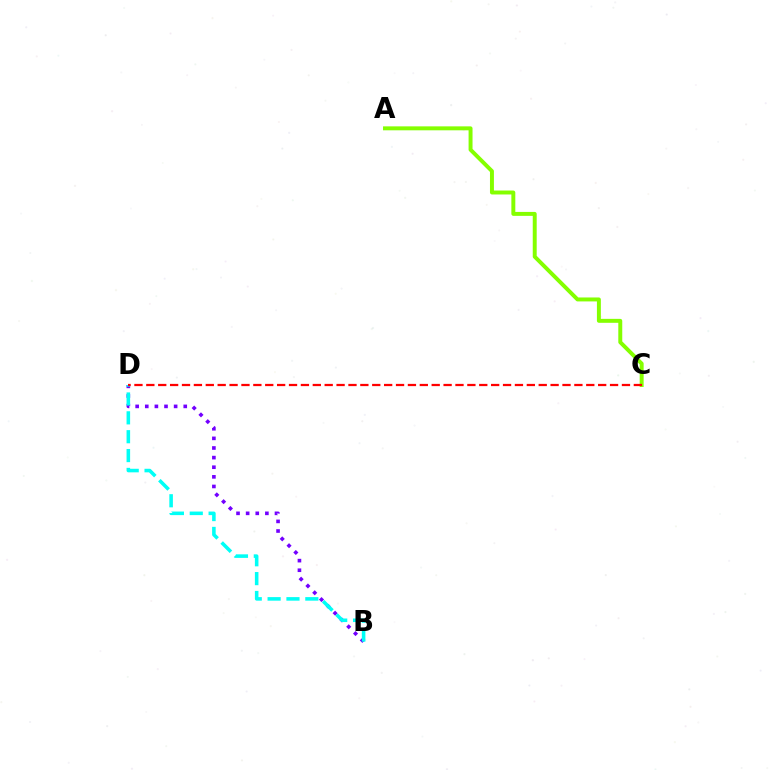{('B', 'D'): [{'color': '#7200ff', 'line_style': 'dotted', 'thickness': 2.61}, {'color': '#00fff6', 'line_style': 'dashed', 'thickness': 2.56}], ('A', 'C'): [{'color': '#84ff00', 'line_style': 'solid', 'thickness': 2.84}], ('C', 'D'): [{'color': '#ff0000', 'line_style': 'dashed', 'thickness': 1.62}]}